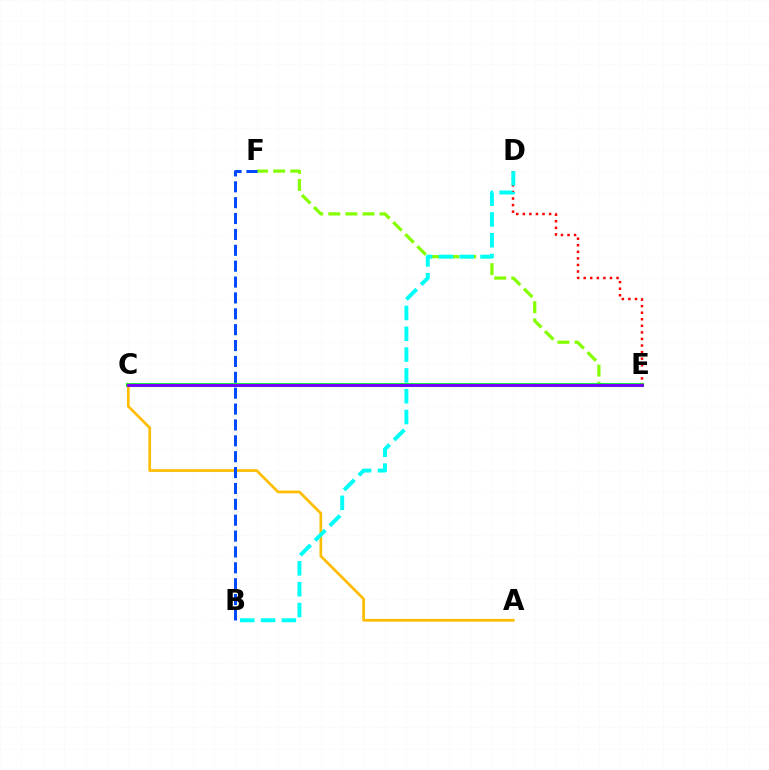{('E', 'F'): [{'color': '#84ff00', 'line_style': 'dashed', 'thickness': 2.32}], ('C', 'E'): [{'color': '#00ff39', 'line_style': 'solid', 'thickness': 2.96}, {'color': '#ff00cf', 'line_style': 'solid', 'thickness': 1.56}, {'color': '#7200ff', 'line_style': 'solid', 'thickness': 2.02}], ('A', 'C'): [{'color': '#ffbd00', 'line_style': 'solid', 'thickness': 1.94}], ('D', 'E'): [{'color': '#ff0000', 'line_style': 'dotted', 'thickness': 1.79}], ('B', 'D'): [{'color': '#00fff6', 'line_style': 'dashed', 'thickness': 2.83}], ('B', 'F'): [{'color': '#004bff', 'line_style': 'dashed', 'thickness': 2.16}]}